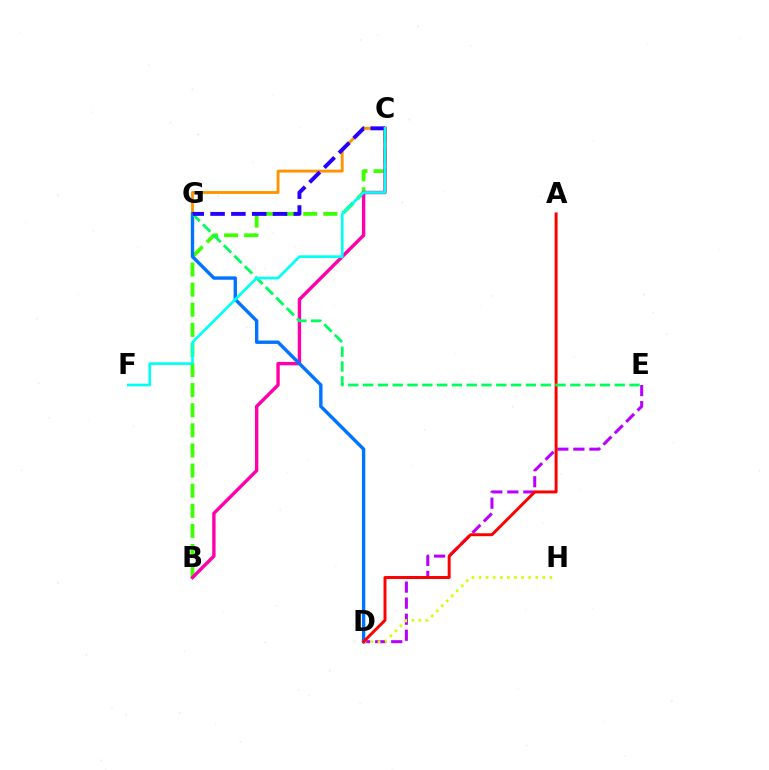{('B', 'C'): [{'color': '#3dff00', 'line_style': 'dashed', 'thickness': 2.73}, {'color': '#ff00ac', 'line_style': 'solid', 'thickness': 2.44}], ('C', 'G'): [{'color': '#ff9400', 'line_style': 'solid', 'thickness': 2.07}, {'color': '#2500ff', 'line_style': 'dashed', 'thickness': 2.83}], ('D', 'E'): [{'color': '#b900ff', 'line_style': 'dashed', 'thickness': 2.18}], ('D', 'H'): [{'color': '#d1ff00', 'line_style': 'dotted', 'thickness': 1.92}], ('D', 'G'): [{'color': '#0074ff', 'line_style': 'solid', 'thickness': 2.44}], ('A', 'D'): [{'color': '#ff0000', 'line_style': 'solid', 'thickness': 2.12}], ('E', 'G'): [{'color': '#00ff5c', 'line_style': 'dashed', 'thickness': 2.01}], ('C', 'F'): [{'color': '#00fff6', 'line_style': 'solid', 'thickness': 1.93}]}